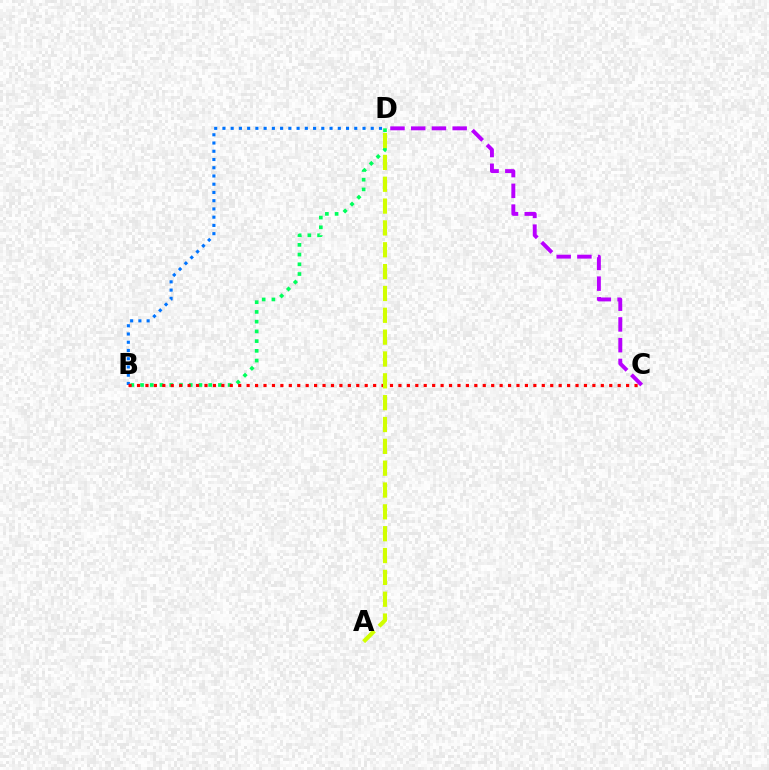{('C', 'D'): [{'color': '#b900ff', 'line_style': 'dashed', 'thickness': 2.82}], ('B', 'D'): [{'color': '#00ff5c', 'line_style': 'dotted', 'thickness': 2.64}, {'color': '#0074ff', 'line_style': 'dotted', 'thickness': 2.24}], ('B', 'C'): [{'color': '#ff0000', 'line_style': 'dotted', 'thickness': 2.29}], ('A', 'D'): [{'color': '#d1ff00', 'line_style': 'dashed', 'thickness': 2.97}]}